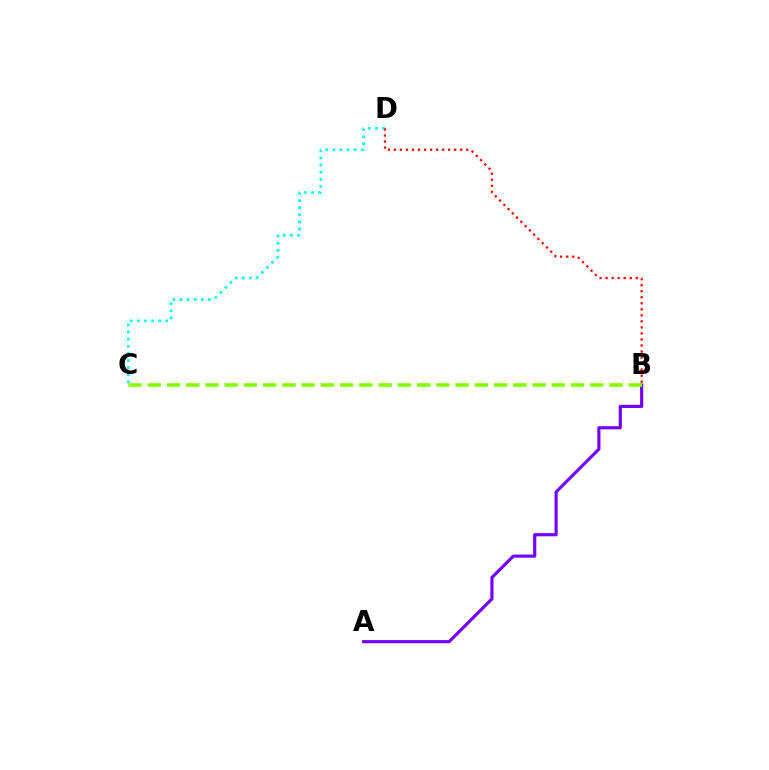{('C', 'D'): [{'color': '#00fff6', 'line_style': 'dotted', 'thickness': 1.93}], ('A', 'B'): [{'color': '#7200ff', 'line_style': 'solid', 'thickness': 2.26}], ('B', 'D'): [{'color': '#ff0000', 'line_style': 'dotted', 'thickness': 1.64}], ('B', 'C'): [{'color': '#84ff00', 'line_style': 'dashed', 'thickness': 2.61}]}